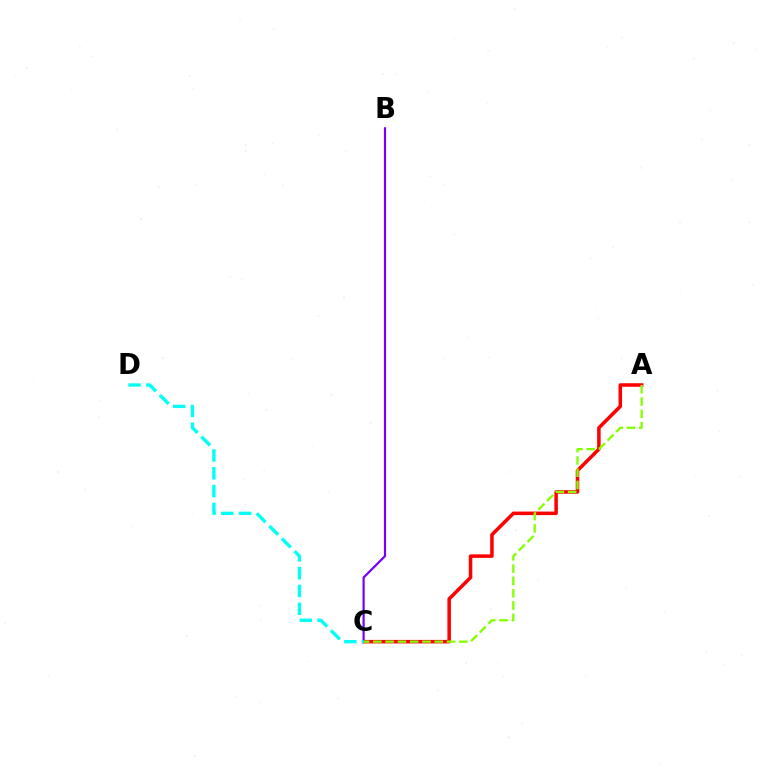{('A', 'C'): [{'color': '#ff0000', 'line_style': 'solid', 'thickness': 2.53}, {'color': '#84ff00', 'line_style': 'dashed', 'thickness': 1.67}], ('B', 'C'): [{'color': '#7200ff', 'line_style': 'solid', 'thickness': 1.57}], ('C', 'D'): [{'color': '#00fff6', 'line_style': 'dashed', 'thickness': 2.42}]}